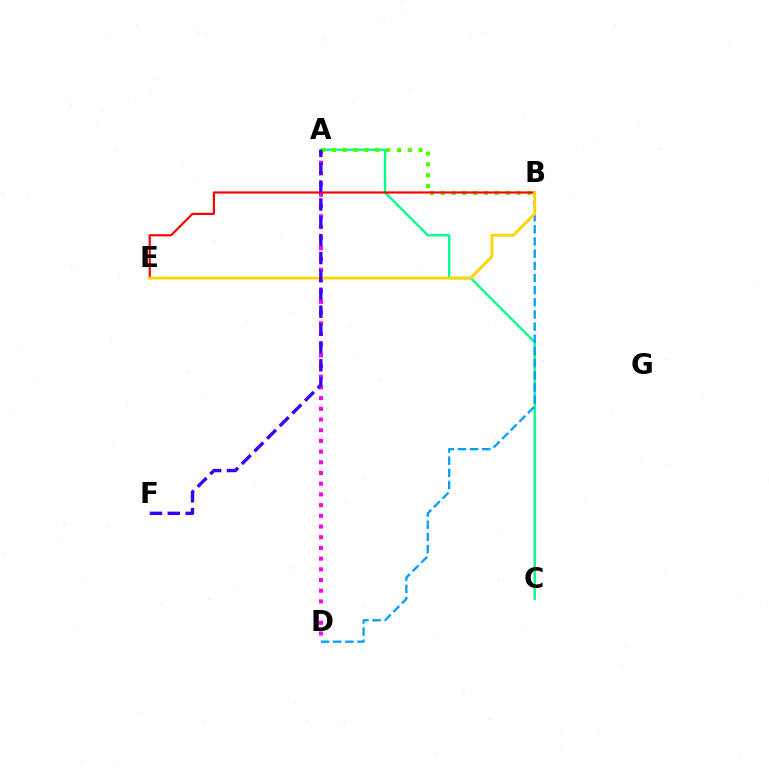{('A', 'C'): [{'color': '#00ff86', 'line_style': 'solid', 'thickness': 1.69}], ('A', 'D'): [{'color': '#ff00ed', 'line_style': 'dotted', 'thickness': 2.91}], ('A', 'B'): [{'color': '#4fff00', 'line_style': 'dotted', 'thickness': 2.95}], ('B', 'E'): [{'color': '#ff0000', 'line_style': 'solid', 'thickness': 1.56}, {'color': '#ffd500', 'line_style': 'solid', 'thickness': 2.09}], ('B', 'D'): [{'color': '#009eff', 'line_style': 'dashed', 'thickness': 1.65}], ('A', 'F'): [{'color': '#3700ff', 'line_style': 'dashed', 'thickness': 2.43}]}